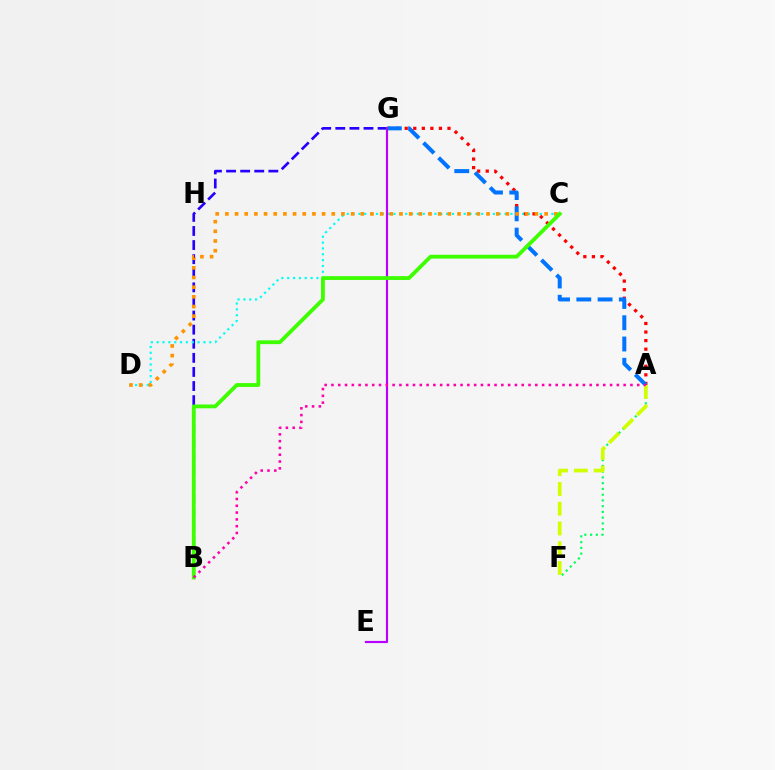{('B', 'G'): [{'color': '#2500ff', 'line_style': 'dashed', 'thickness': 1.92}], ('C', 'D'): [{'color': '#00fff6', 'line_style': 'dotted', 'thickness': 1.59}, {'color': '#ff9400', 'line_style': 'dotted', 'thickness': 2.63}], ('E', 'G'): [{'color': '#b900ff', 'line_style': 'solid', 'thickness': 1.56}], ('A', 'G'): [{'color': '#ff0000', 'line_style': 'dotted', 'thickness': 2.32}, {'color': '#0074ff', 'line_style': 'dashed', 'thickness': 2.89}], ('A', 'F'): [{'color': '#00ff5c', 'line_style': 'dotted', 'thickness': 1.56}, {'color': '#d1ff00', 'line_style': 'dashed', 'thickness': 2.68}], ('B', 'C'): [{'color': '#3dff00', 'line_style': 'solid', 'thickness': 2.74}], ('A', 'B'): [{'color': '#ff00ac', 'line_style': 'dotted', 'thickness': 1.85}]}